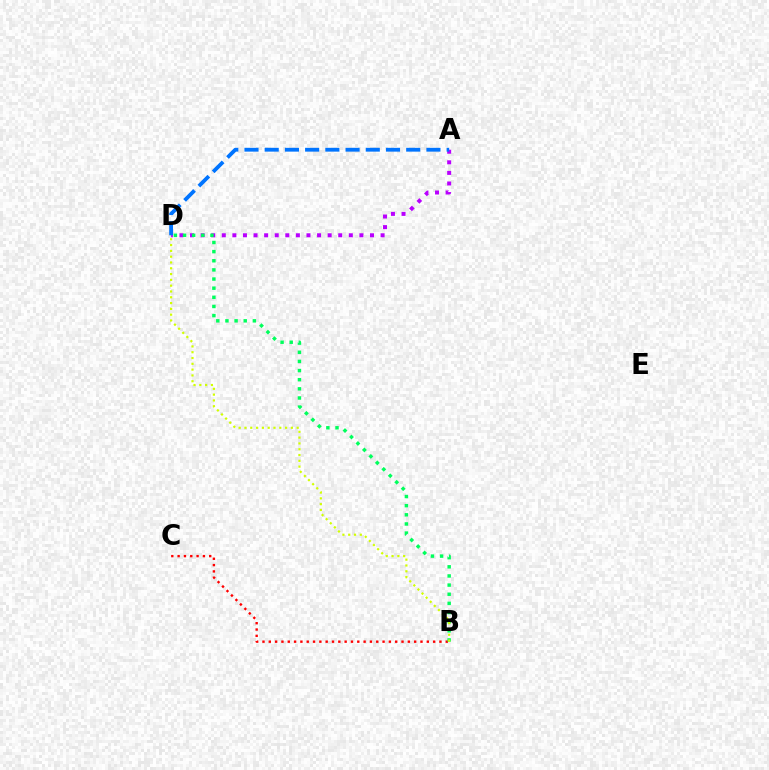{('B', 'C'): [{'color': '#ff0000', 'line_style': 'dotted', 'thickness': 1.72}], ('A', 'D'): [{'color': '#b900ff', 'line_style': 'dotted', 'thickness': 2.88}, {'color': '#0074ff', 'line_style': 'dashed', 'thickness': 2.75}], ('B', 'D'): [{'color': '#00ff5c', 'line_style': 'dotted', 'thickness': 2.48}, {'color': '#d1ff00', 'line_style': 'dotted', 'thickness': 1.58}]}